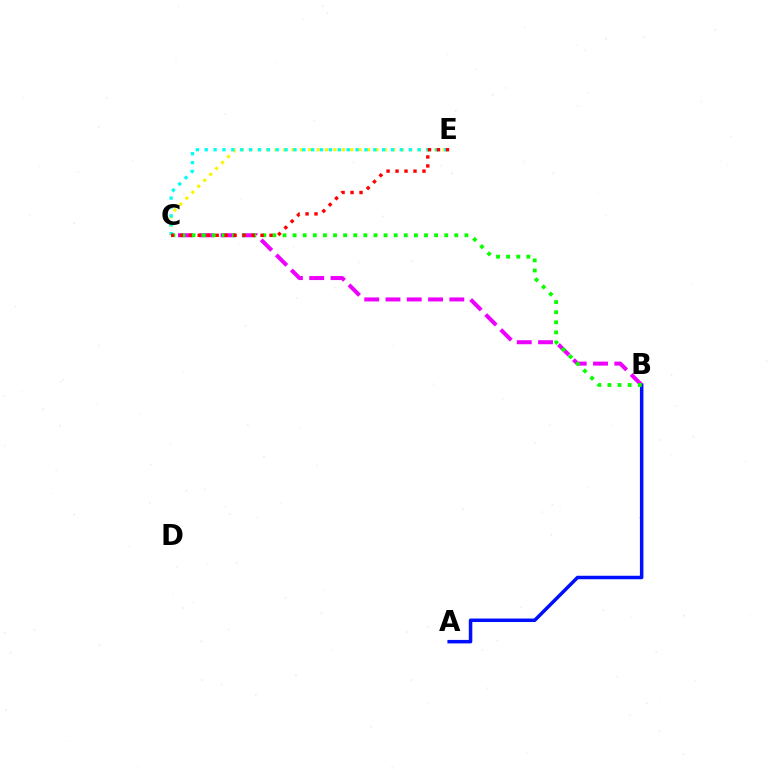{('A', 'B'): [{'color': '#0010ff', 'line_style': 'solid', 'thickness': 2.52}], ('C', 'E'): [{'color': '#fcf500', 'line_style': 'dotted', 'thickness': 2.28}, {'color': '#00fff6', 'line_style': 'dotted', 'thickness': 2.41}, {'color': '#ff0000', 'line_style': 'dotted', 'thickness': 2.44}], ('B', 'C'): [{'color': '#ee00ff', 'line_style': 'dashed', 'thickness': 2.89}, {'color': '#08ff00', 'line_style': 'dotted', 'thickness': 2.75}]}